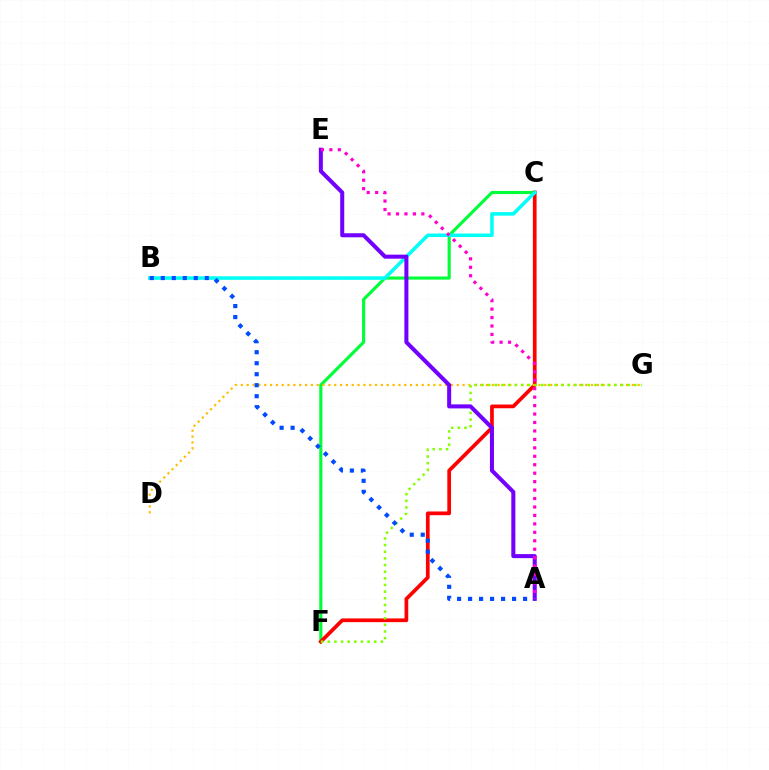{('C', 'F'): [{'color': '#00ff39', 'line_style': 'solid', 'thickness': 2.27}, {'color': '#ff0000', 'line_style': 'solid', 'thickness': 2.67}], ('B', 'C'): [{'color': '#00fff6', 'line_style': 'solid', 'thickness': 2.54}], ('D', 'G'): [{'color': '#ffbd00', 'line_style': 'dotted', 'thickness': 1.59}], ('F', 'G'): [{'color': '#84ff00', 'line_style': 'dotted', 'thickness': 1.81}], ('A', 'E'): [{'color': '#7200ff', 'line_style': 'solid', 'thickness': 2.9}, {'color': '#ff00cf', 'line_style': 'dotted', 'thickness': 2.3}], ('A', 'B'): [{'color': '#004bff', 'line_style': 'dotted', 'thickness': 2.99}]}